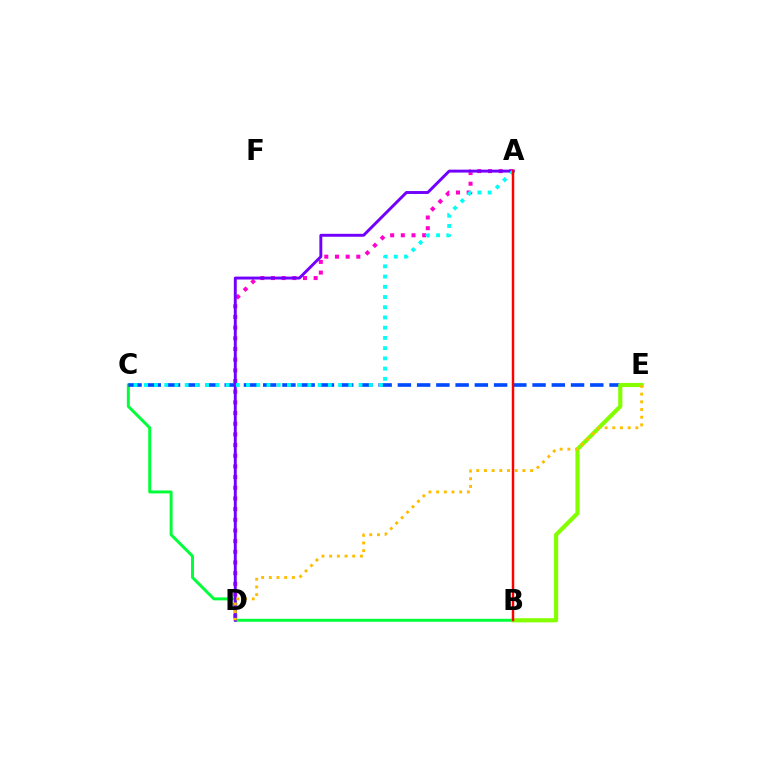{('A', 'D'): [{'color': '#ff00cf', 'line_style': 'dotted', 'thickness': 2.9}, {'color': '#7200ff', 'line_style': 'solid', 'thickness': 2.11}], ('B', 'C'): [{'color': '#00ff39', 'line_style': 'solid', 'thickness': 2.13}], ('C', 'E'): [{'color': '#004bff', 'line_style': 'dashed', 'thickness': 2.61}], ('A', 'C'): [{'color': '#00fff6', 'line_style': 'dotted', 'thickness': 2.78}], ('B', 'E'): [{'color': '#84ff00', 'line_style': 'solid', 'thickness': 2.99}], ('A', 'B'): [{'color': '#ff0000', 'line_style': 'solid', 'thickness': 1.77}], ('D', 'E'): [{'color': '#ffbd00', 'line_style': 'dotted', 'thickness': 2.09}]}